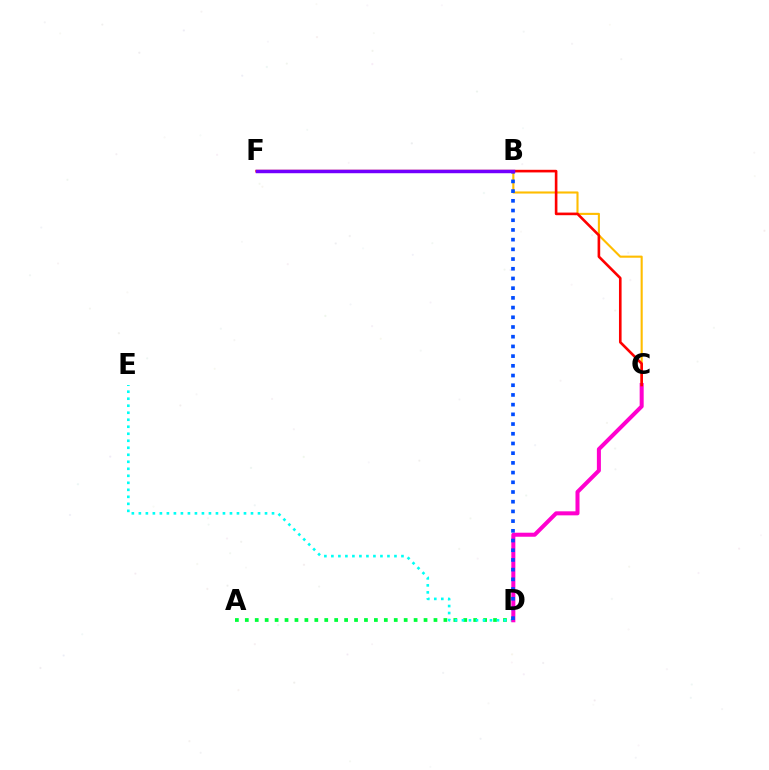{('A', 'D'): [{'color': '#00ff39', 'line_style': 'dotted', 'thickness': 2.7}], ('D', 'E'): [{'color': '#00fff6', 'line_style': 'dotted', 'thickness': 1.9}], ('B', 'C'): [{'color': '#ffbd00', 'line_style': 'solid', 'thickness': 1.52}], ('B', 'F'): [{'color': '#84ff00', 'line_style': 'solid', 'thickness': 2.15}, {'color': '#7200ff', 'line_style': 'solid', 'thickness': 2.48}], ('C', 'D'): [{'color': '#ff00cf', 'line_style': 'solid', 'thickness': 2.9}], ('B', 'D'): [{'color': '#004bff', 'line_style': 'dotted', 'thickness': 2.64}], ('C', 'F'): [{'color': '#ff0000', 'line_style': 'solid', 'thickness': 1.88}]}